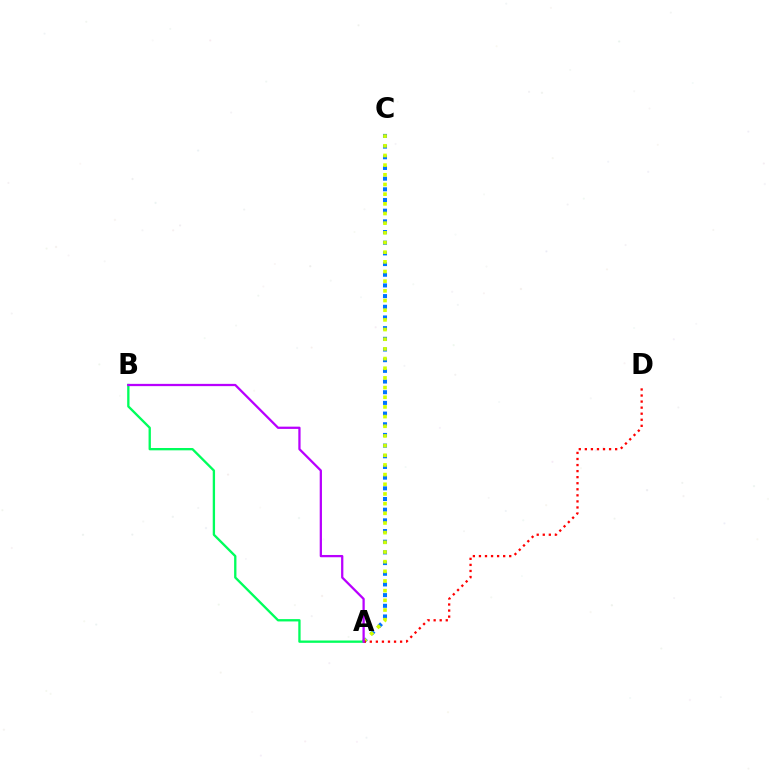{('A', 'C'): [{'color': '#0074ff', 'line_style': 'dotted', 'thickness': 2.9}, {'color': '#d1ff00', 'line_style': 'dotted', 'thickness': 2.63}], ('A', 'B'): [{'color': '#00ff5c', 'line_style': 'solid', 'thickness': 1.67}, {'color': '#b900ff', 'line_style': 'solid', 'thickness': 1.63}], ('A', 'D'): [{'color': '#ff0000', 'line_style': 'dotted', 'thickness': 1.65}]}